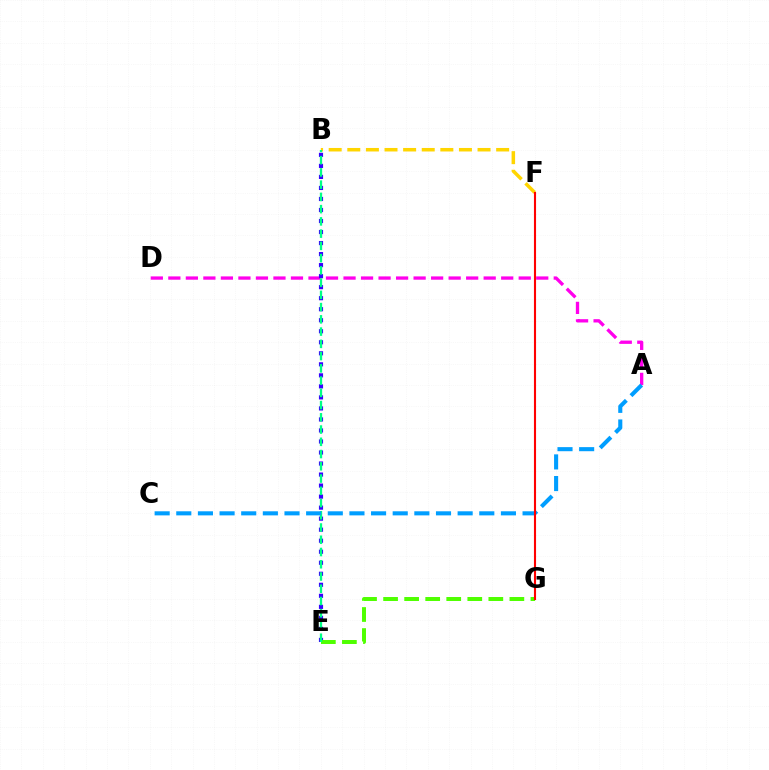{('A', 'D'): [{'color': '#ff00ed', 'line_style': 'dashed', 'thickness': 2.38}], ('B', 'E'): [{'color': '#3700ff', 'line_style': 'dotted', 'thickness': 3.0}, {'color': '#00ff86', 'line_style': 'dashed', 'thickness': 1.66}], ('B', 'F'): [{'color': '#ffd500', 'line_style': 'dashed', 'thickness': 2.53}], ('E', 'G'): [{'color': '#4fff00', 'line_style': 'dashed', 'thickness': 2.86}], ('A', 'C'): [{'color': '#009eff', 'line_style': 'dashed', 'thickness': 2.94}], ('F', 'G'): [{'color': '#ff0000', 'line_style': 'solid', 'thickness': 1.52}]}